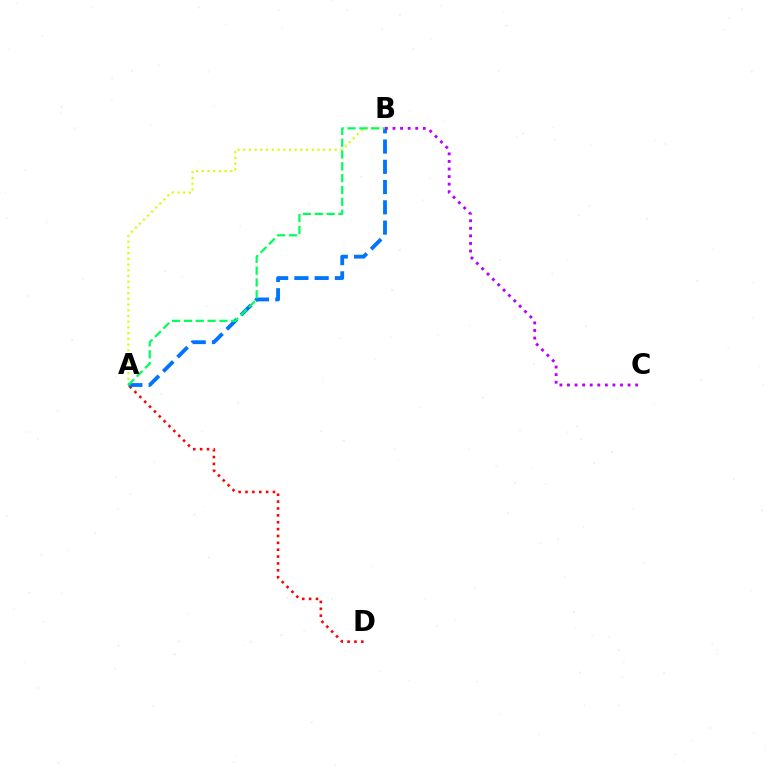{('A', 'D'): [{'color': '#ff0000', 'line_style': 'dotted', 'thickness': 1.87}], ('A', 'B'): [{'color': '#d1ff00', 'line_style': 'dotted', 'thickness': 1.55}, {'color': '#0074ff', 'line_style': 'dashed', 'thickness': 2.75}, {'color': '#00ff5c', 'line_style': 'dashed', 'thickness': 1.61}], ('B', 'C'): [{'color': '#b900ff', 'line_style': 'dotted', 'thickness': 2.06}]}